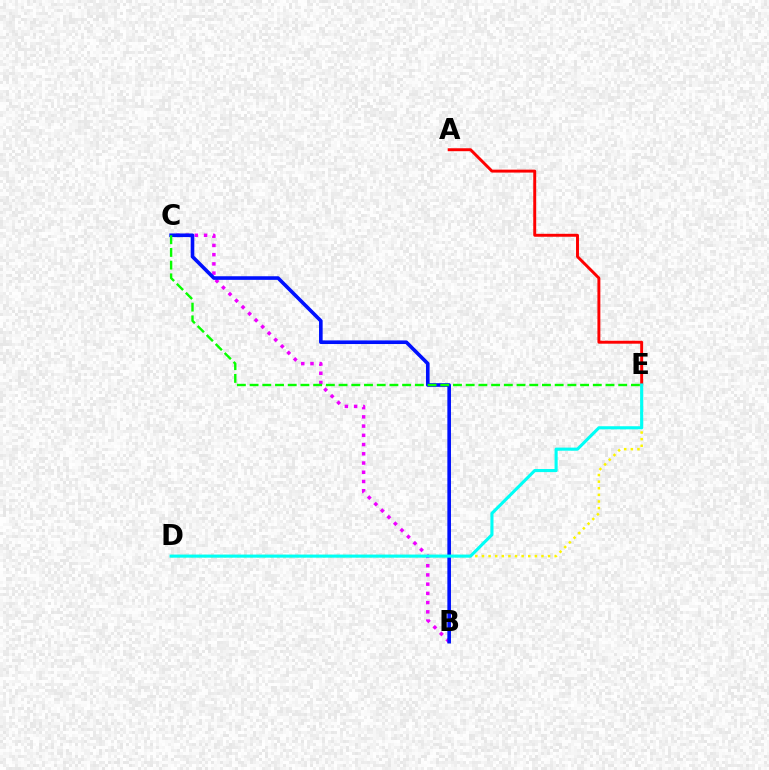{('B', 'C'): [{'color': '#ee00ff', 'line_style': 'dotted', 'thickness': 2.51}, {'color': '#0010ff', 'line_style': 'solid', 'thickness': 2.6}], ('A', 'E'): [{'color': '#ff0000', 'line_style': 'solid', 'thickness': 2.11}], ('D', 'E'): [{'color': '#fcf500', 'line_style': 'dotted', 'thickness': 1.8}, {'color': '#00fff6', 'line_style': 'solid', 'thickness': 2.23}], ('C', 'E'): [{'color': '#08ff00', 'line_style': 'dashed', 'thickness': 1.73}]}